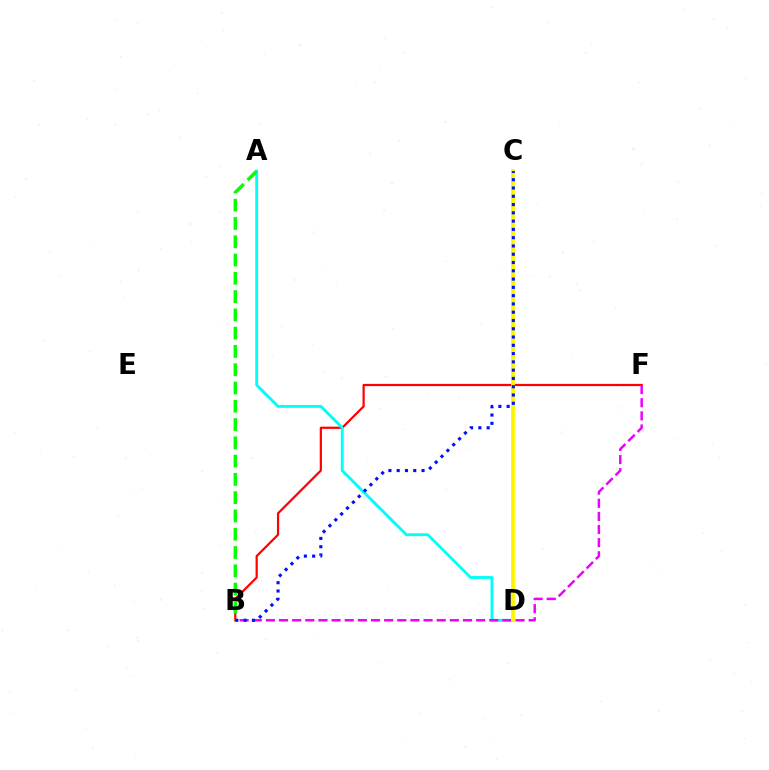{('B', 'F'): [{'color': '#ff0000', 'line_style': 'solid', 'thickness': 1.6}, {'color': '#ee00ff', 'line_style': 'dashed', 'thickness': 1.78}], ('A', 'D'): [{'color': '#00fff6', 'line_style': 'solid', 'thickness': 2.06}], ('C', 'D'): [{'color': '#fcf500', 'line_style': 'solid', 'thickness': 2.73}], ('A', 'B'): [{'color': '#08ff00', 'line_style': 'dashed', 'thickness': 2.48}], ('B', 'C'): [{'color': '#0010ff', 'line_style': 'dotted', 'thickness': 2.25}]}